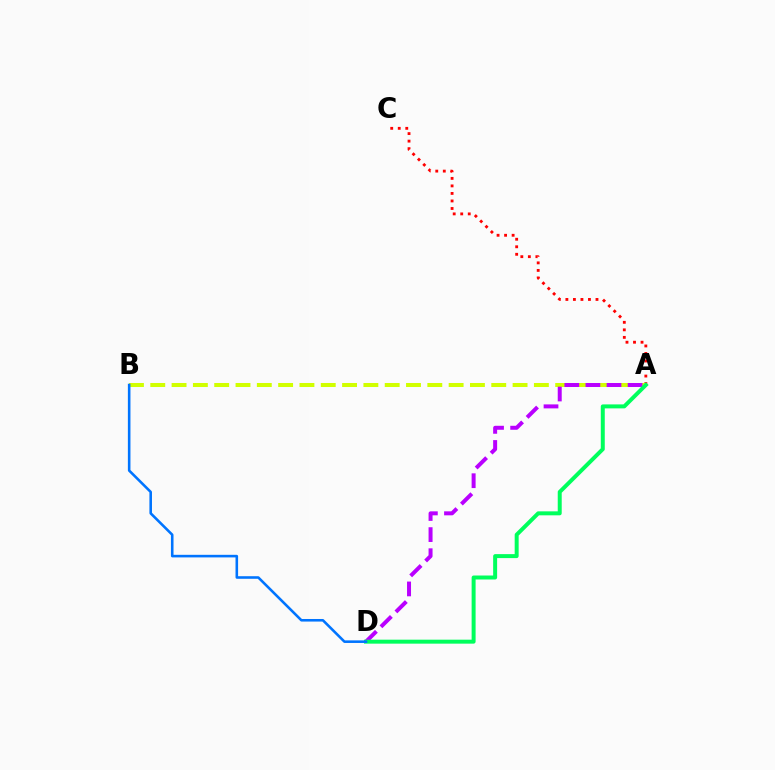{('A', 'C'): [{'color': '#ff0000', 'line_style': 'dotted', 'thickness': 2.04}], ('A', 'B'): [{'color': '#d1ff00', 'line_style': 'dashed', 'thickness': 2.9}], ('A', 'D'): [{'color': '#b900ff', 'line_style': 'dashed', 'thickness': 2.87}, {'color': '#00ff5c', 'line_style': 'solid', 'thickness': 2.86}], ('B', 'D'): [{'color': '#0074ff', 'line_style': 'solid', 'thickness': 1.86}]}